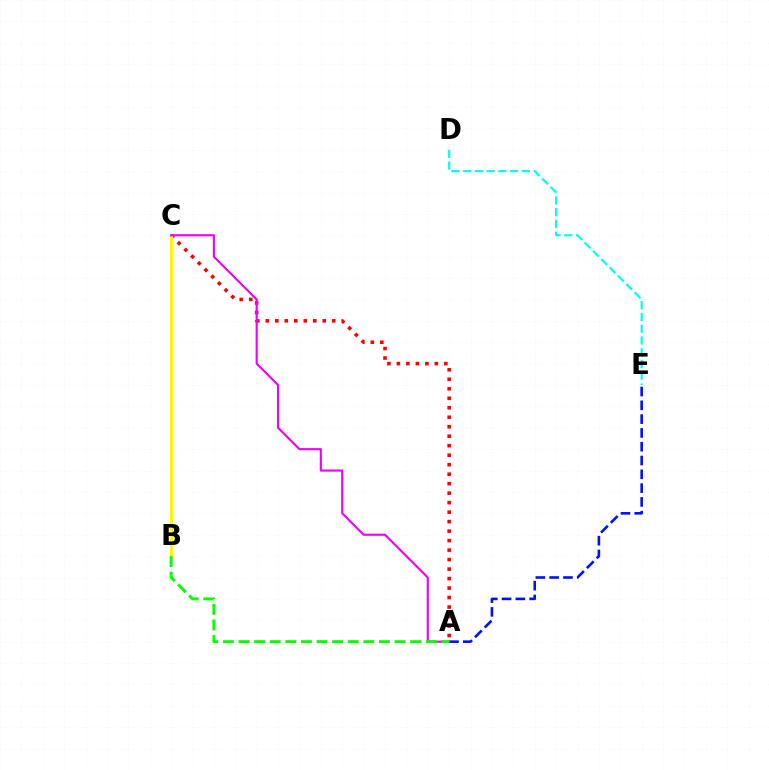{('A', 'C'): [{'color': '#ff0000', 'line_style': 'dotted', 'thickness': 2.58}, {'color': '#ee00ff', 'line_style': 'solid', 'thickness': 1.54}], ('A', 'E'): [{'color': '#0010ff', 'line_style': 'dashed', 'thickness': 1.87}], ('D', 'E'): [{'color': '#00fff6', 'line_style': 'dashed', 'thickness': 1.6}], ('B', 'C'): [{'color': '#fcf500', 'line_style': 'solid', 'thickness': 2.07}], ('A', 'B'): [{'color': '#08ff00', 'line_style': 'dashed', 'thickness': 2.12}]}